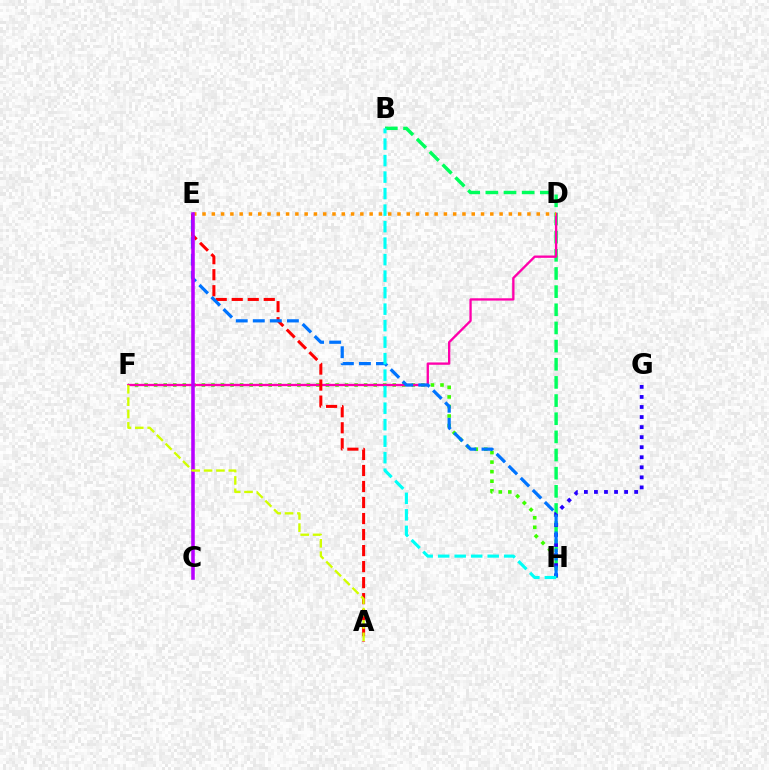{('F', 'H'): [{'color': '#3dff00', 'line_style': 'dotted', 'thickness': 2.59}], ('B', 'H'): [{'color': '#00ff5c', 'line_style': 'dashed', 'thickness': 2.47}, {'color': '#00fff6', 'line_style': 'dashed', 'thickness': 2.24}], ('D', 'F'): [{'color': '#ff00ac', 'line_style': 'solid', 'thickness': 1.68}], ('A', 'E'): [{'color': '#ff0000', 'line_style': 'dashed', 'thickness': 2.18}], ('D', 'E'): [{'color': '#ff9400', 'line_style': 'dotted', 'thickness': 2.52}], ('G', 'H'): [{'color': '#2500ff', 'line_style': 'dotted', 'thickness': 2.73}], ('E', 'H'): [{'color': '#0074ff', 'line_style': 'dashed', 'thickness': 2.32}], ('C', 'E'): [{'color': '#b900ff', 'line_style': 'solid', 'thickness': 2.56}], ('A', 'F'): [{'color': '#d1ff00', 'line_style': 'dashed', 'thickness': 1.68}]}